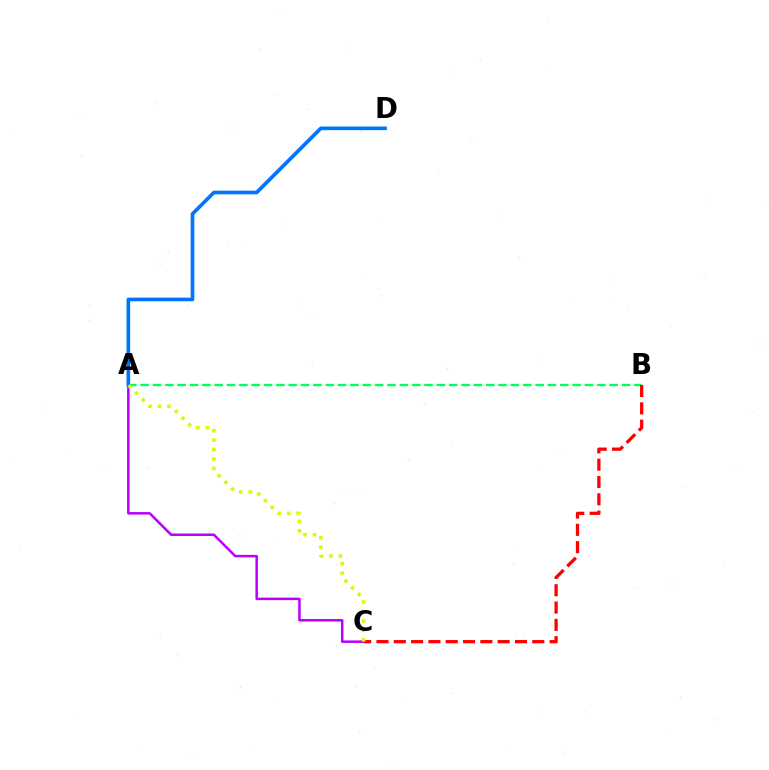{('A', 'B'): [{'color': '#00ff5c', 'line_style': 'dashed', 'thickness': 1.68}], ('A', 'C'): [{'color': '#b900ff', 'line_style': 'solid', 'thickness': 1.81}, {'color': '#d1ff00', 'line_style': 'dotted', 'thickness': 2.57}], ('A', 'D'): [{'color': '#0074ff', 'line_style': 'solid', 'thickness': 2.63}], ('B', 'C'): [{'color': '#ff0000', 'line_style': 'dashed', 'thickness': 2.35}]}